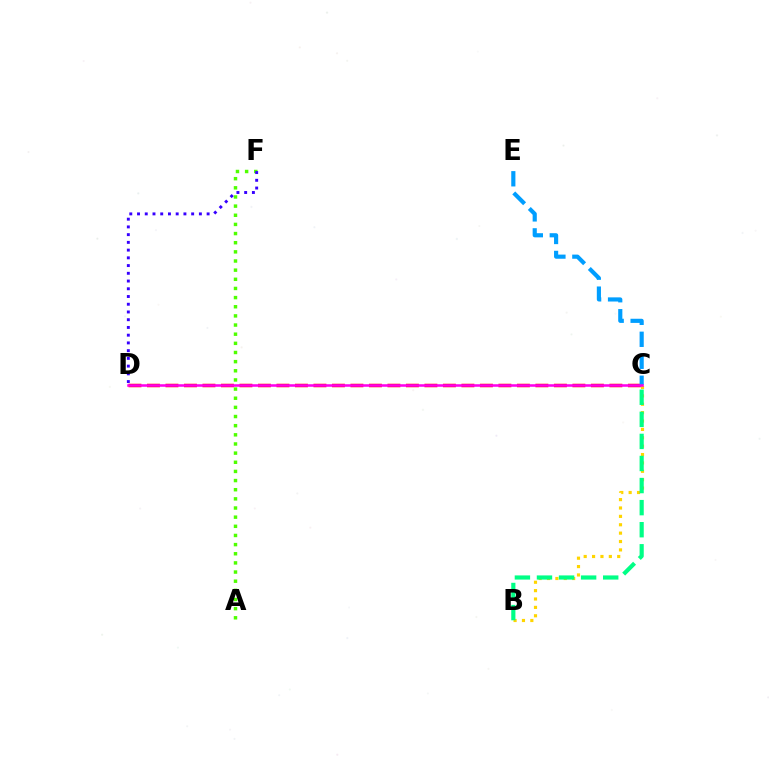{('A', 'F'): [{'color': '#4fff00', 'line_style': 'dotted', 'thickness': 2.49}], ('B', 'C'): [{'color': '#ffd500', 'line_style': 'dotted', 'thickness': 2.28}, {'color': '#00ff86', 'line_style': 'dashed', 'thickness': 3.0}], ('D', 'F'): [{'color': '#3700ff', 'line_style': 'dotted', 'thickness': 2.1}], ('C', 'D'): [{'color': '#ff0000', 'line_style': 'dashed', 'thickness': 2.51}, {'color': '#ff00ed', 'line_style': 'solid', 'thickness': 1.84}], ('C', 'E'): [{'color': '#009eff', 'line_style': 'dashed', 'thickness': 2.99}]}